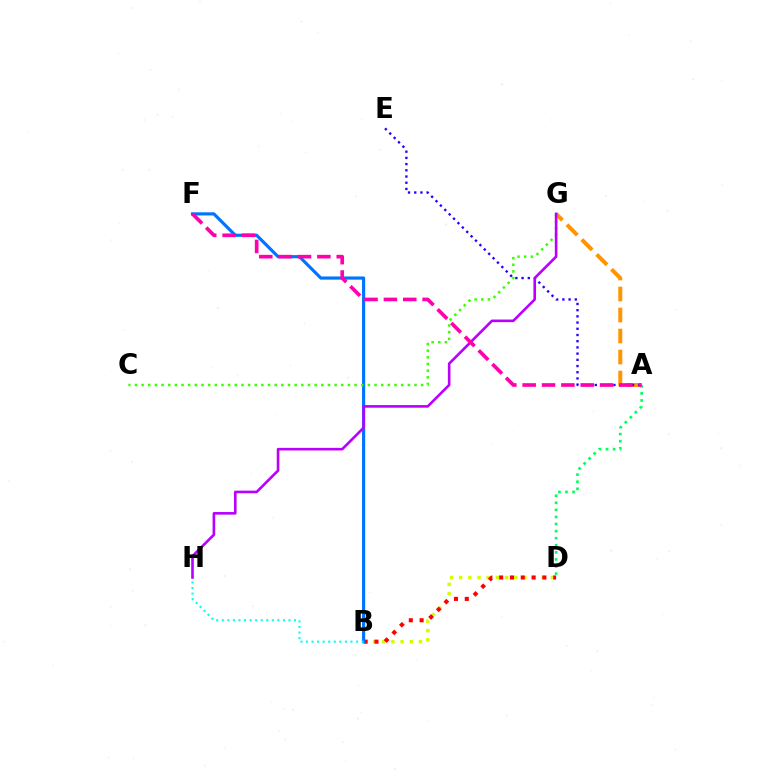{('B', 'D'): [{'color': '#d1ff00', 'line_style': 'dotted', 'thickness': 2.5}, {'color': '#ff0000', 'line_style': 'dotted', 'thickness': 2.94}], ('A', 'D'): [{'color': '#00ff5c', 'line_style': 'dotted', 'thickness': 1.92}], ('B', 'F'): [{'color': '#0074ff', 'line_style': 'solid', 'thickness': 2.28}], ('A', 'G'): [{'color': '#ff9400', 'line_style': 'dashed', 'thickness': 2.85}], ('B', 'H'): [{'color': '#00fff6', 'line_style': 'dotted', 'thickness': 1.51}], ('C', 'G'): [{'color': '#3dff00', 'line_style': 'dotted', 'thickness': 1.81}], ('A', 'E'): [{'color': '#2500ff', 'line_style': 'dotted', 'thickness': 1.69}], ('G', 'H'): [{'color': '#b900ff', 'line_style': 'solid', 'thickness': 1.88}], ('A', 'F'): [{'color': '#ff00ac', 'line_style': 'dashed', 'thickness': 2.63}]}